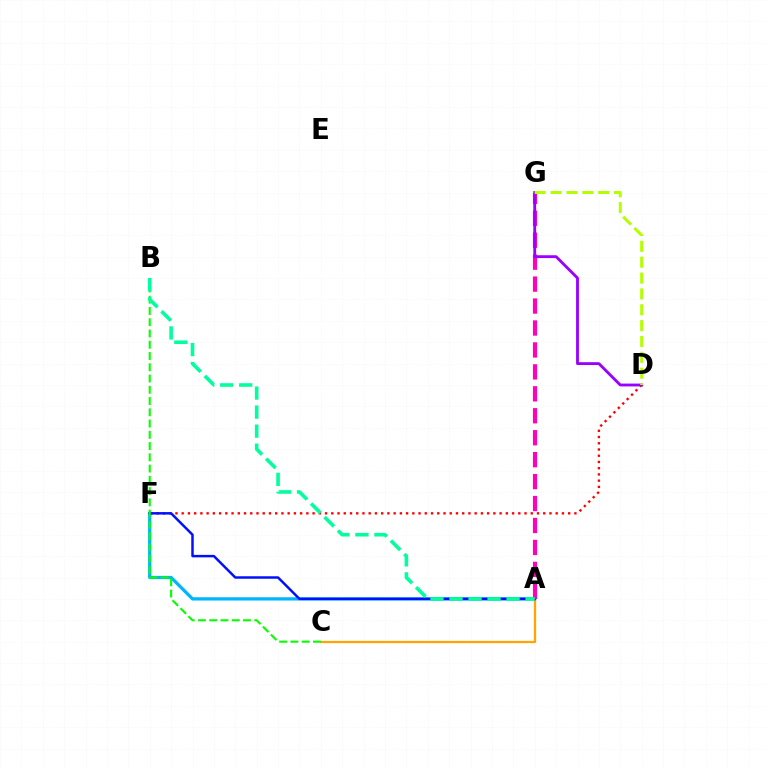{('A', 'C'): [{'color': '#ffa500', 'line_style': 'solid', 'thickness': 1.62}], ('A', 'F'): [{'color': '#00b5ff', 'line_style': 'solid', 'thickness': 2.35}, {'color': '#0010ff', 'line_style': 'solid', 'thickness': 1.78}], ('D', 'F'): [{'color': '#ff0000', 'line_style': 'dotted', 'thickness': 1.69}], ('B', 'C'): [{'color': '#08ff00', 'line_style': 'dashed', 'thickness': 1.53}], ('A', 'G'): [{'color': '#ff00bd', 'line_style': 'dashed', 'thickness': 2.98}], ('D', 'G'): [{'color': '#9b00ff', 'line_style': 'solid', 'thickness': 2.05}, {'color': '#b3ff00', 'line_style': 'dashed', 'thickness': 2.15}], ('A', 'B'): [{'color': '#00ff9d', 'line_style': 'dashed', 'thickness': 2.58}]}